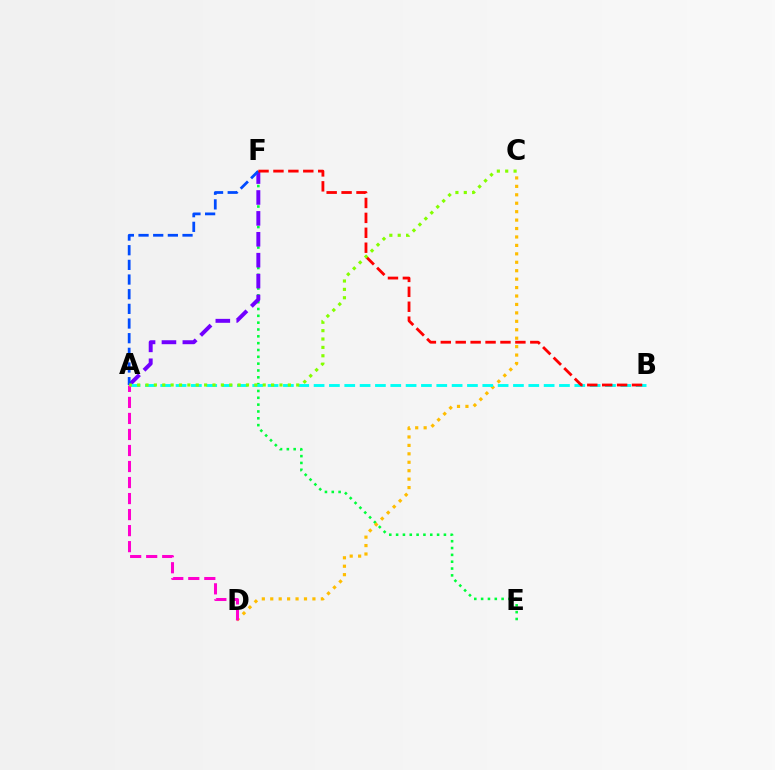{('E', 'F'): [{'color': '#00ff39', 'line_style': 'dotted', 'thickness': 1.86}], ('A', 'F'): [{'color': '#7200ff', 'line_style': 'dashed', 'thickness': 2.84}, {'color': '#004bff', 'line_style': 'dashed', 'thickness': 1.99}], ('C', 'D'): [{'color': '#ffbd00', 'line_style': 'dotted', 'thickness': 2.29}], ('A', 'B'): [{'color': '#00fff6', 'line_style': 'dashed', 'thickness': 2.08}], ('A', 'D'): [{'color': '#ff00cf', 'line_style': 'dashed', 'thickness': 2.18}], ('B', 'F'): [{'color': '#ff0000', 'line_style': 'dashed', 'thickness': 2.03}], ('A', 'C'): [{'color': '#84ff00', 'line_style': 'dotted', 'thickness': 2.27}]}